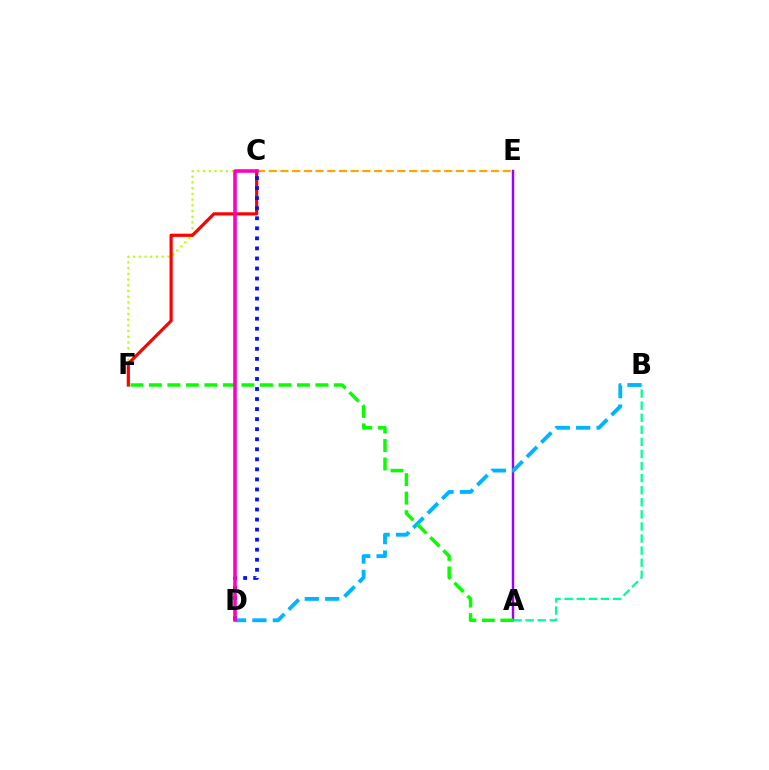{('A', 'E'): [{'color': '#9b00ff', 'line_style': 'solid', 'thickness': 1.76}], ('C', 'F'): [{'color': '#b3ff00', 'line_style': 'dotted', 'thickness': 1.55}, {'color': '#ff0000', 'line_style': 'solid', 'thickness': 2.3}], ('B', 'D'): [{'color': '#00b5ff', 'line_style': 'dashed', 'thickness': 2.77}], ('A', 'B'): [{'color': '#00ff9d', 'line_style': 'dashed', 'thickness': 1.64}], ('C', 'E'): [{'color': '#ffa500', 'line_style': 'dashed', 'thickness': 1.59}], ('C', 'D'): [{'color': '#0010ff', 'line_style': 'dotted', 'thickness': 2.73}, {'color': '#ff00bd', 'line_style': 'solid', 'thickness': 2.57}], ('A', 'F'): [{'color': '#08ff00', 'line_style': 'dashed', 'thickness': 2.51}]}